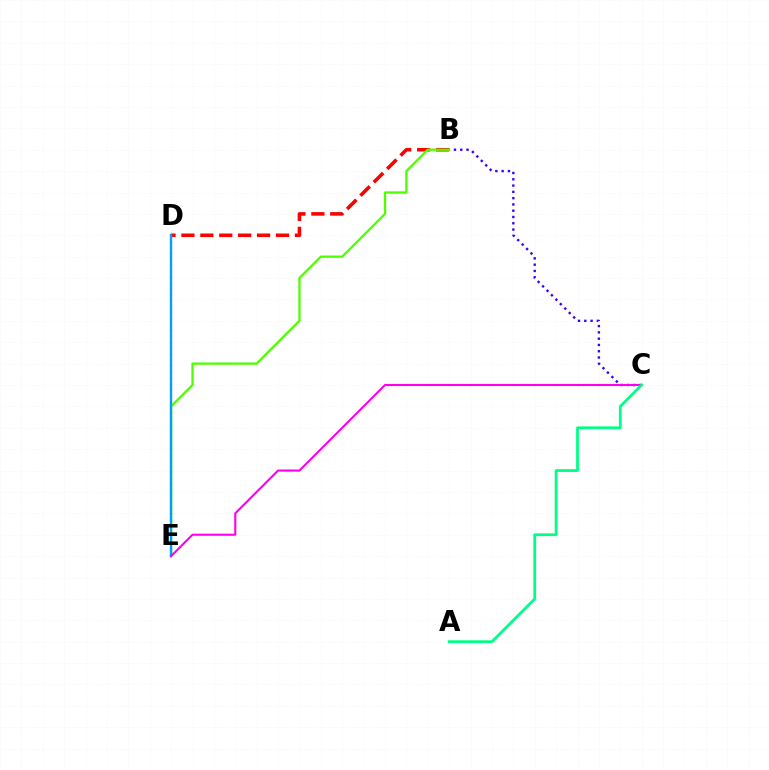{('B', 'C'): [{'color': '#3700ff', 'line_style': 'dotted', 'thickness': 1.71}], ('D', 'E'): [{'color': '#ffd500', 'line_style': 'dotted', 'thickness': 1.61}, {'color': '#009eff', 'line_style': 'solid', 'thickness': 1.69}], ('B', 'D'): [{'color': '#ff0000', 'line_style': 'dashed', 'thickness': 2.57}], ('B', 'E'): [{'color': '#4fff00', 'line_style': 'solid', 'thickness': 1.66}], ('C', 'E'): [{'color': '#ff00ed', 'line_style': 'solid', 'thickness': 1.51}], ('A', 'C'): [{'color': '#00ff86', 'line_style': 'solid', 'thickness': 2.0}]}